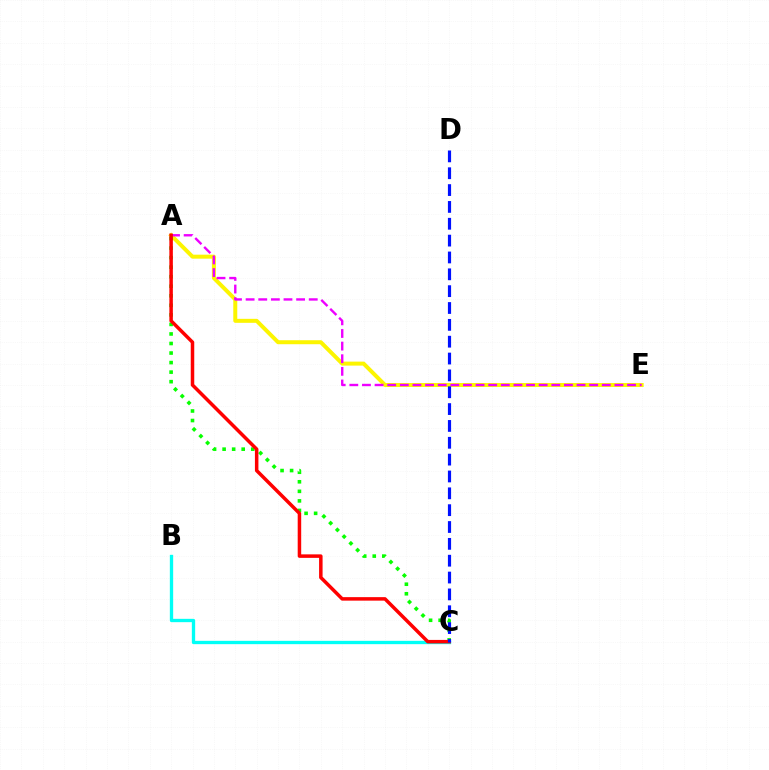{('A', 'E'): [{'color': '#fcf500', 'line_style': 'solid', 'thickness': 2.87}, {'color': '#ee00ff', 'line_style': 'dashed', 'thickness': 1.71}], ('A', 'C'): [{'color': '#08ff00', 'line_style': 'dotted', 'thickness': 2.59}, {'color': '#ff0000', 'line_style': 'solid', 'thickness': 2.52}], ('B', 'C'): [{'color': '#00fff6', 'line_style': 'solid', 'thickness': 2.39}], ('C', 'D'): [{'color': '#0010ff', 'line_style': 'dashed', 'thickness': 2.29}]}